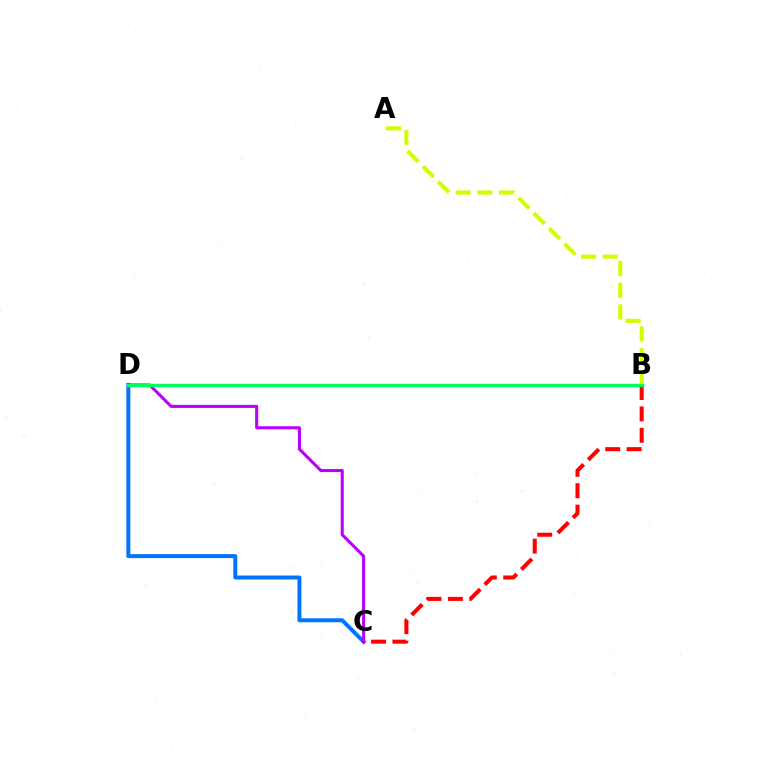{('C', 'D'): [{'color': '#0074ff', 'line_style': 'solid', 'thickness': 2.86}, {'color': '#b900ff', 'line_style': 'solid', 'thickness': 2.2}], ('A', 'B'): [{'color': '#d1ff00', 'line_style': 'dashed', 'thickness': 2.95}], ('B', 'C'): [{'color': '#ff0000', 'line_style': 'dashed', 'thickness': 2.91}], ('B', 'D'): [{'color': '#00ff5c', 'line_style': 'solid', 'thickness': 2.46}]}